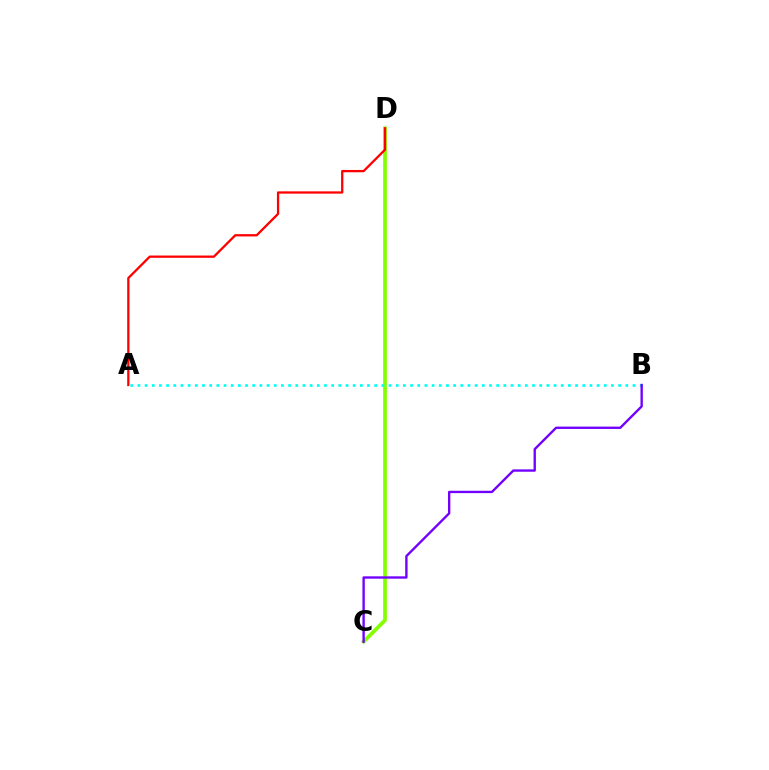{('C', 'D'): [{'color': '#84ff00', 'line_style': 'solid', 'thickness': 2.69}], ('A', 'B'): [{'color': '#00fff6', 'line_style': 'dotted', 'thickness': 1.95}], ('A', 'D'): [{'color': '#ff0000', 'line_style': 'solid', 'thickness': 1.64}], ('B', 'C'): [{'color': '#7200ff', 'line_style': 'solid', 'thickness': 1.7}]}